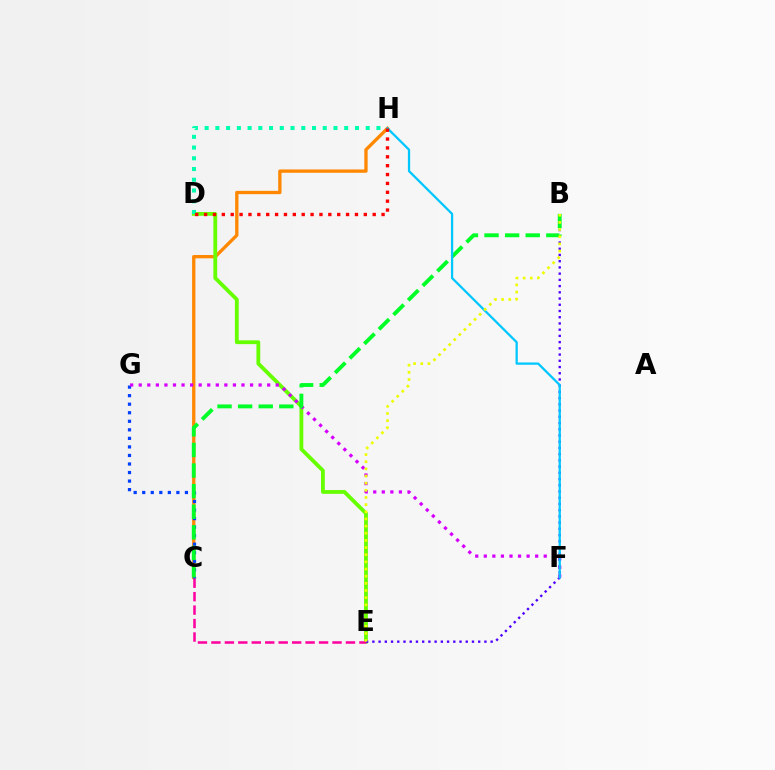{('C', 'H'): [{'color': '#ff8800', 'line_style': 'solid', 'thickness': 2.39}], ('D', 'E'): [{'color': '#66ff00', 'line_style': 'solid', 'thickness': 2.74}], ('C', 'E'): [{'color': '#ff00a0', 'line_style': 'dashed', 'thickness': 1.83}], ('B', 'E'): [{'color': '#4f00ff', 'line_style': 'dotted', 'thickness': 1.69}, {'color': '#eeff00', 'line_style': 'dotted', 'thickness': 1.94}], ('D', 'H'): [{'color': '#00ffaf', 'line_style': 'dotted', 'thickness': 2.92}, {'color': '#ff0000', 'line_style': 'dotted', 'thickness': 2.41}], ('C', 'G'): [{'color': '#003fff', 'line_style': 'dotted', 'thickness': 2.32}], ('F', 'G'): [{'color': '#d600ff', 'line_style': 'dotted', 'thickness': 2.33}], ('B', 'C'): [{'color': '#00ff27', 'line_style': 'dashed', 'thickness': 2.8}], ('F', 'H'): [{'color': '#00c7ff', 'line_style': 'solid', 'thickness': 1.64}]}